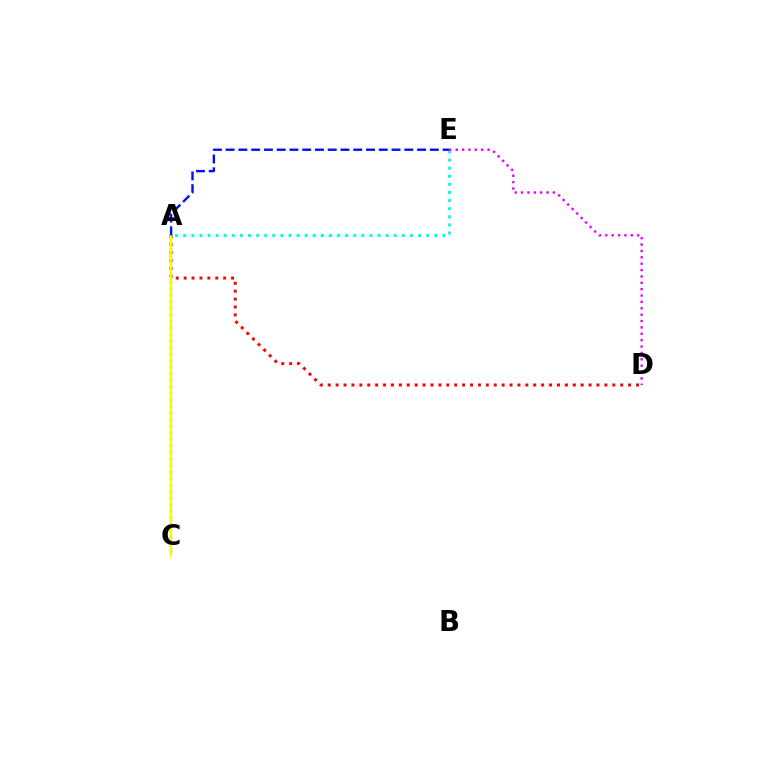{('A', 'E'): [{'color': '#00fff6', 'line_style': 'dotted', 'thickness': 2.2}, {'color': '#0010ff', 'line_style': 'dashed', 'thickness': 1.73}], ('A', 'C'): [{'color': '#08ff00', 'line_style': 'dotted', 'thickness': 1.78}, {'color': '#fcf500', 'line_style': 'solid', 'thickness': 1.62}], ('A', 'D'): [{'color': '#ff0000', 'line_style': 'dotted', 'thickness': 2.15}], ('D', 'E'): [{'color': '#ee00ff', 'line_style': 'dotted', 'thickness': 1.73}]}